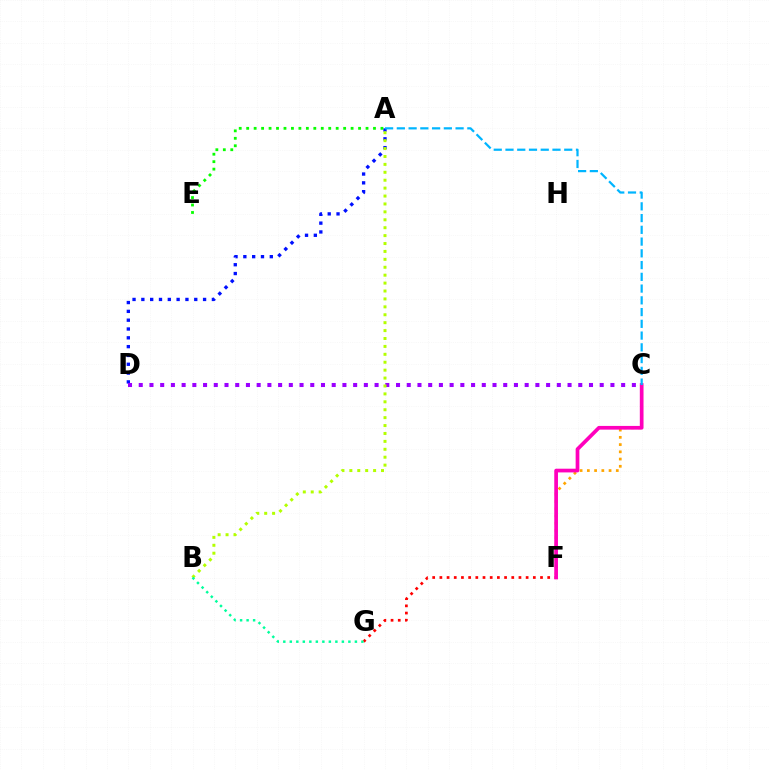{('A', 'D'): [{'color': '#0010ff', 'line_style': 'dotted', 'thickness': 2.4}], ('C', 'D'): [{'color': '#9b00ff', 'line_style': 'dotted', 'thickness': 2.91}], ('A', 'E'): [{'color': '#08ff00', 'line_style': 'dotted', 'thickness': 2.03}], ('A', 'B'): [{'color': '#b3ff00', 'line_style': 'dotted', 'thickness': 2.15}], ('F', 'G'): [{'color': '#ff0000', 'line_style': 'dotted', 'thickness': 1.95}], ('C', 'F'): [{'color': '#ffa500', 'line_style': 'dotted', 'thickness': 1.97}, {'color': '#ff00bd', 'line_style': 'solid', 'thickness': 2.67}], ('A', 'C'): [{'color': '#00b5ff', 'line_style': 'dashed', 'thickness': 1.6}], ('B', 'G'): [{'color': '#00ff9d', 'line_style': 'dotted', 'thickness': 1.77}]}